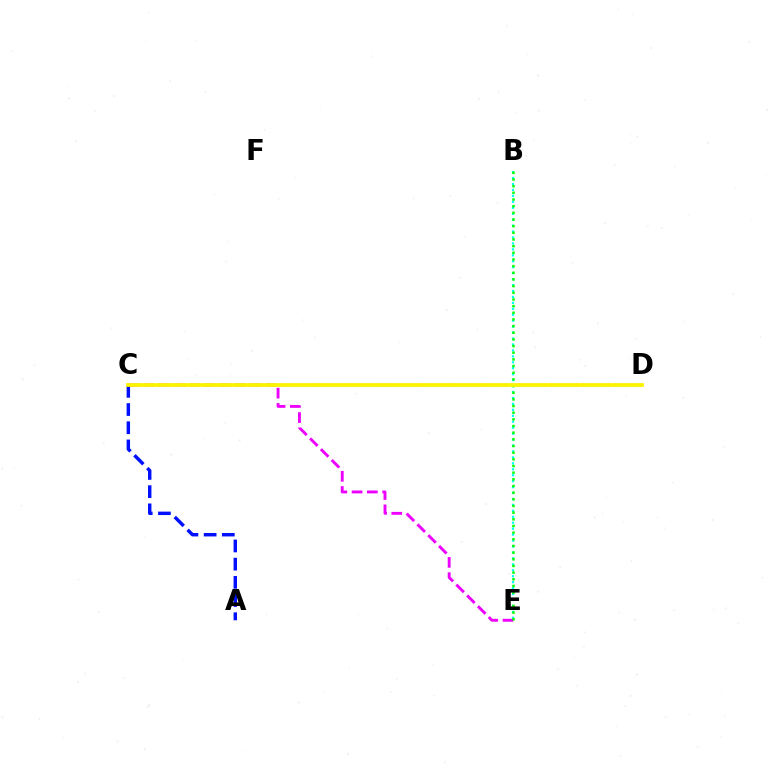{('A', 'C'): [{'color': '#0010ff', 'line_style': 'dashed', 'thickness': 2.47}], ('B', 'E'): [{'color': '#00fff6', 'line_style': 'dotted', 'thickness': 1.61}, {'color': '#08ff00', 'line_style': 'dotted', 'thickness': 1.81}], ('C', 'D'): [{'color': '#ff0000', 'line_style': 'dotted', 'thickness': 1.74}, {'color': '#fcf500', 'line_style': 'solid', 'thickness': 2.69}], ('C', 'E'): [{'color': '#ee00ff', 'line_style': 'dashed', 'thickness': 2.08}]}